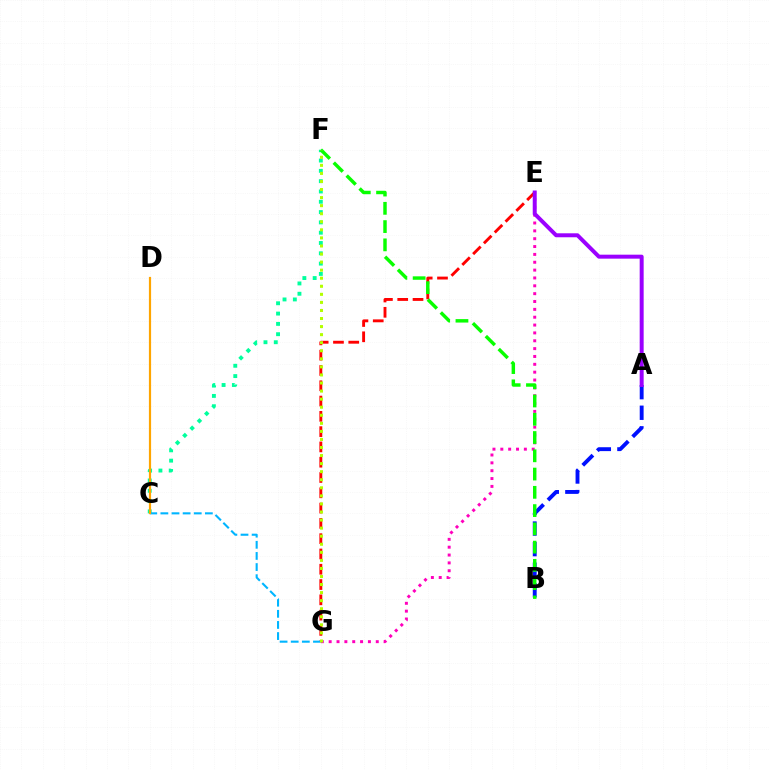{('E', 'G'): [{'color': '#ff0000', 'line_style': 'dashed', 'thickness': 2.08}, {'color': '#ff00bd', 'line_style': 'dotted', 'thickness': 2.13}], ('C', 'F'): [{'color': '#00ff9d', 'line_style': 'dotted', 'thickness': 2.8}], ('C', 'G'): [{'color': '#00b5ff', 'line_style': 'dashed', 'thickness': 1.51}], ('A', 'B'): [{'color': '#0010ff', 'line_style': 'dashed', 'thickness': 2.79}], ('B', 'F'): [{'color': '#08ff00', 'line_style': 'dashed', 'thickness': 2.48}], ('A', 'E'): [{'color': '#9b00ff', 'line_style': 'solid', 'thickness': 2.86}], ('C', 'D'): [{'color': '#ffa500', 'line_style': 'solid', 'thickness': 1.58}], ('F', 'G'): [{'color': '#b3ff00', 'line_style': 'dotted', 'thickness': 2.19}]}